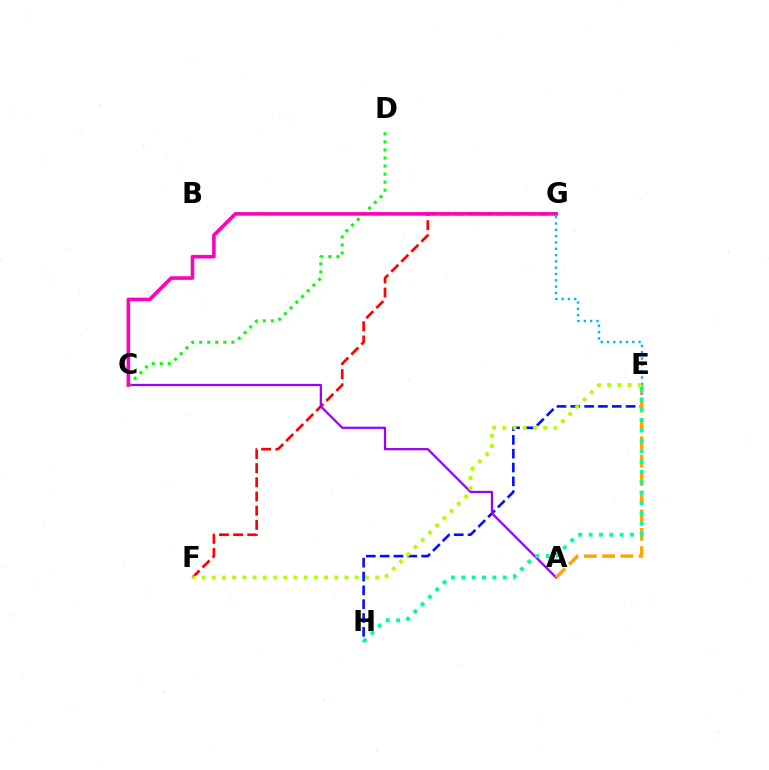{('F', 'G'): [{'color': '#ff0000', 'line_style': 'dashed', 'thickness': 1.93}], ('E', 'H'): [{'color': '#0010ff', 'line_style': 'dashed', 'thickness': 1.88}, {'color': '#00ff9d', 'line_style': 'dotted', 'thickness': 2.81}], ('A', 'C'): [{'color': '#9b00ff', 'line_style': 'solid', 'thickness': 1.62}], ('E', 'G'): [{'color': '#00b5ff', 'line_style': 'dotted', 'thickness': 1.72}], ('A', 'E'): [{'color': '#ffa500', 'line_style': 'dashed', 'thickness': 2.49}], ('E', 'F'): [{'color': '#b3ff00', 'line_style': 'dotted', 'thickness': 2.77}], ('C', 'D'): [{'color': '#08ff00', 'line_style': 'dotted', 'thickness': 2.19}], ('C', 'G'): [{'color': '#ff00bd', 'line_style': 'solid', 'thickness': 2.59}]}